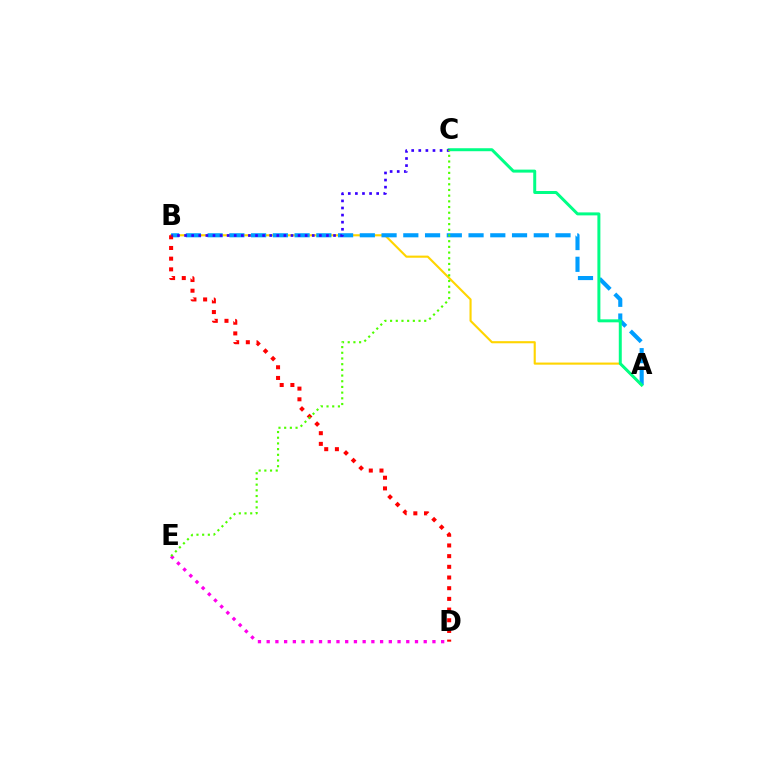{('A', 'B'): [{'color': '#ffd500', 'line_style': 'solid', 'thickness': 1.53}, {'color': '#009eff', 'line_style': 'dashed', 'thickness': 2.95}], ('B', 'D'): [{'color': '#ff0000', 'line_style': 'dotted', 'thickness': 2.9}], ('A', 'C'): [{'color': '#00ff86', 'line_style': 'solid', 'thickness': 2.15}], ('B', 'C'): [{'color': '#3700ff', 'line_style': 'dotted', 'thickness': 1.93}], ('D', 'E'): [{'color': '#ff00ed', 'line_style': 'dotted', 'thickness': 2.37}], ('C', 'E'): [{'color': '#4fff00', 'line_style': 'dotted', 'thickness': 1.55}]}